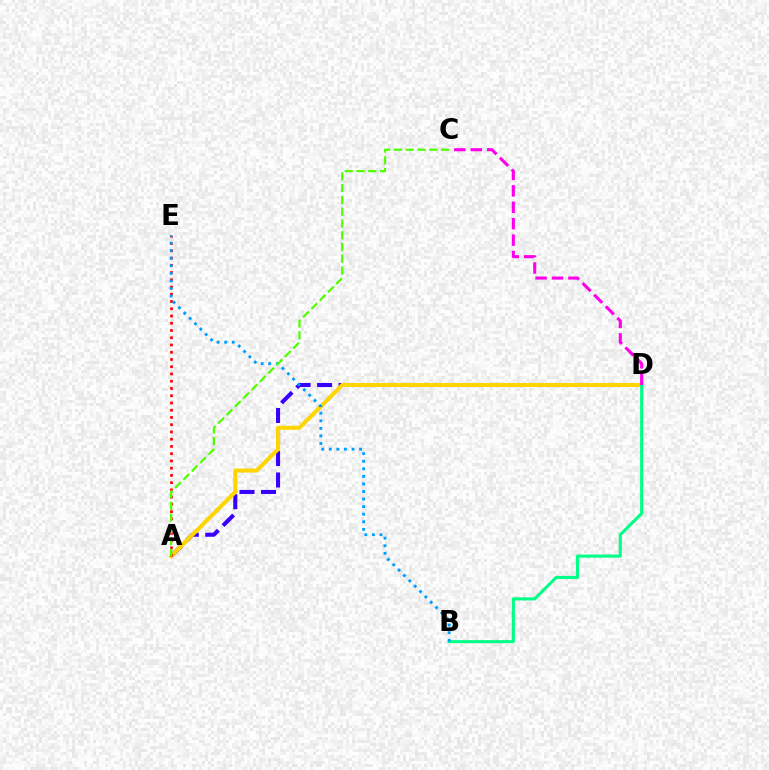{('A', 'D'): [{'color': '#3700ff', 'line_style': 'dashed', 'thickness': 2.92}, {'color': '#ffd500', 'line_style': 'solid', 'thickness': 2.91}], ('B', 'D'): [{'color': '#00ff86', 'line_style': 'solid', 'thickness': 2.23}], ('A', 'E'): [{'color': '#ff0000', 'line_style': 'dotted', 'thickness': 1.97}], ('B', 'E'): [{'color': '#009eff', 'line_style': 'dotted', 'thickness': 2.06}], ('C', 'D'): [{'color': '#ff00ed', 'line_style': 'dashed', 'thickness': 2.23}], ('A', 'C'): [{'color': '#4fff00', 'line_style': 'dashed', 'thickness': 1.6}]}